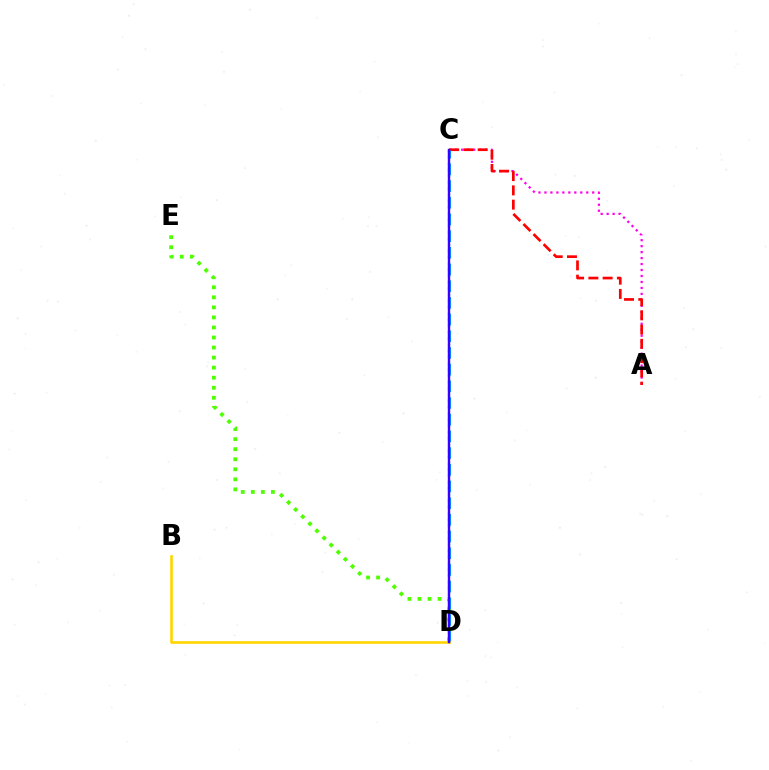{('C', 'D'): [{'color': '#00ff86', 'line_style': 'dotted', 'thickness': 1.7}, {'color': '#009eff', 'line_style': 'dashed', 'thickness': 2.27}, {'color': '#3700ff', 'line_style': 'solid', 'thickness': 1.72}], ('D', 'E'): [{'color': '#4fff00', 'line_style': 'dotted', 'thickness': 2.73}], ('A', 'C'): [{'color': '#ff00ed', 'line_style': 'dotted', 'thickness': 1.62}, {'color': '#ff0000', 'line_style': 'dashed', 'thickness': 1.94}], ('B', 'D'): [{'color': '#ffd500', 'line_style': 'solid', 'thickness': 1.9}]}